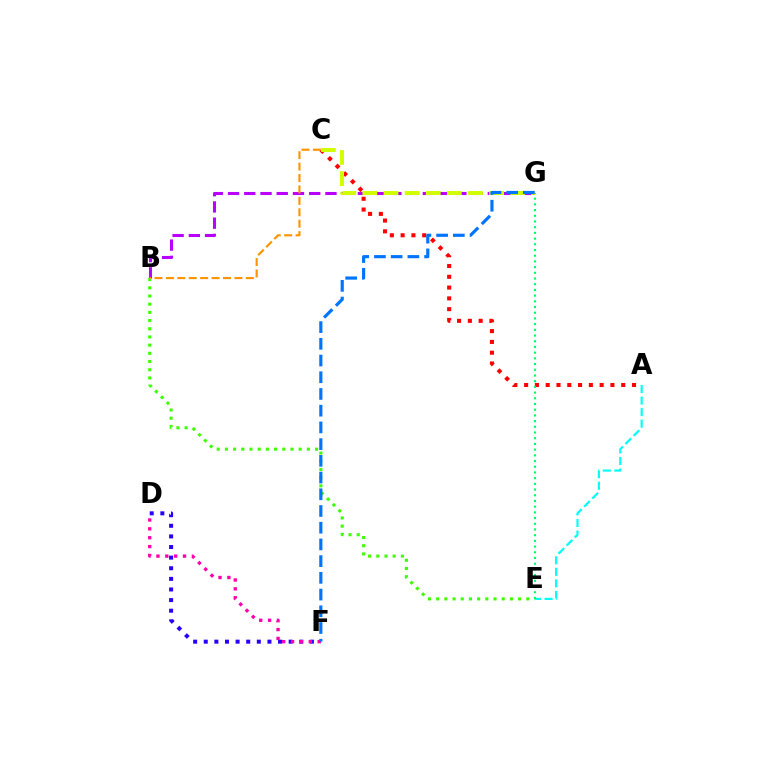{('A', 'C'): [{'color': '#ff0000', 'line_style': 'dotted', 'thickness': 2.93}], ('B', 'G'): [{'color': '#b900ff', 'line_style': 'dashed', 'thickness': 2.21}], ('A', 'E'): [{'color': '#00fff6', 'line_style': 'dashed', 'thickness': 1.57}], ('D', 'F'): [{'color': '#2500ff', 'line_style': 'dotted', 'thickness': 2.88}, {'color': '#ff00ac', 'line_style': 'dotted', 'thickness': 2.41}], ('B', 'E'): [{'color': '#3dff00', 'line_style': 'dotted', 'thickness': 2.23}], ('E', 'G'): [{'color': '#00ff5c', 'line_style': 'dotted', 'thickness': 1.55}], ('C', 'G'): [{'color': '#d1ff00', 'line_style': 'dashed', 'thickness': 2.87}], ('B', 'C'): [{'color': '#ff9400', 'line_style': 'dashed', 'thickness': 1.55}], ('F', 'G'): [{'color': '#0074ff', 'line_style': 'dashed', 'thickness': 2.27}]}